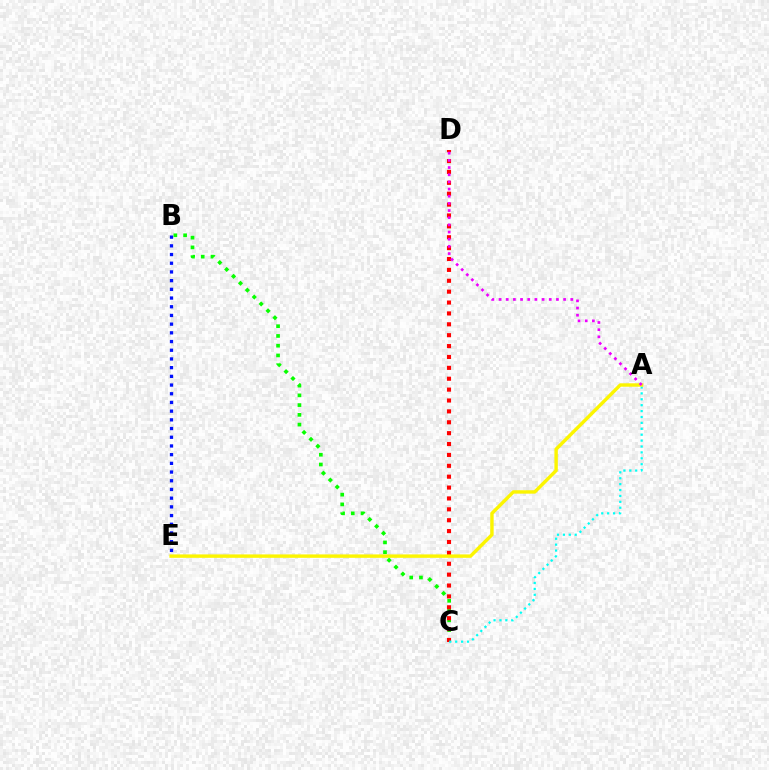{('B', 'C'): [{'color': '#08ff00', 'line_style': 'dotted', 'thickness': 2.65}], ('C', 'D'): [{'color': '#ff0000', 'line_style': 'dotted', 'thickness': 2.96}], ('B', 'E'): [{'color': '#0010ff', 'line_style': 'dotted', 'thickness': 2.36}], ('A', 'C'): [{'color': '#00fff6', 'line_style': 'dotted', 'thickness': 1.6}], ('A', 'E'): [{'color': '#fcf500', 'line_style': 'solid', 'thickness': 2.46}], ('A', 'D'): [{'color': '#ee00ff', 'line_style': 'dotted', 'thickness': 1.95}]}